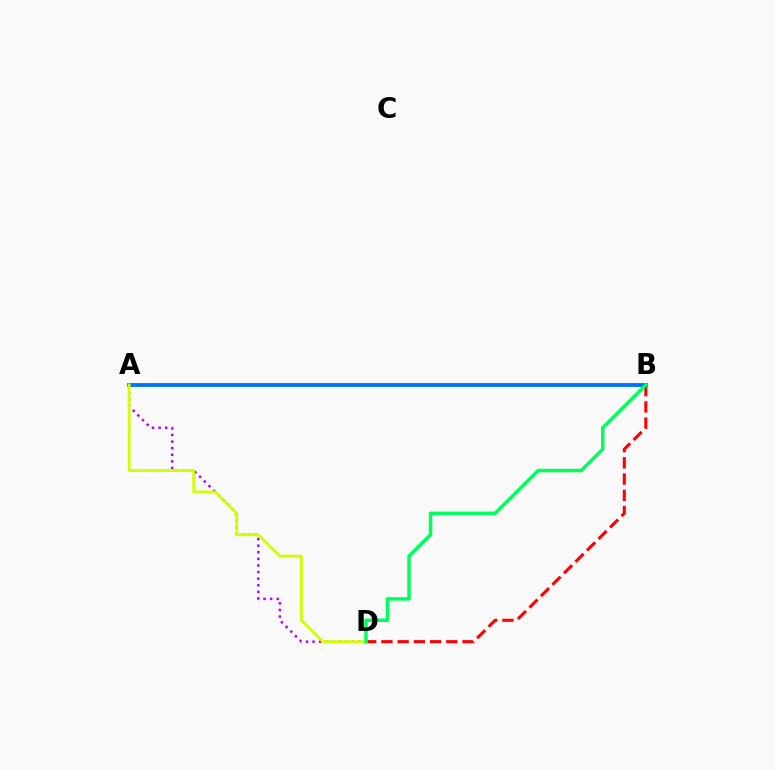{('B', 'D'): [{'color': '#ff0000', 'line_style': 'dashed', 'thickness': 2.2}, {'color': '#00ff5c', 'line_style': 'solid', 'thickness': 2.51}], ('A', 'B'): [{'color': '#0074ff', 'line_style': 'solid', 'thickness': 2.77}], ('A', 'D'): [{'color': '#b900ff', 'line_style': 'dotted', 'thickness': 1.79}, {'color': '#d1ff00', 'line_style': 'solid', 'thickness': 2.02}]}